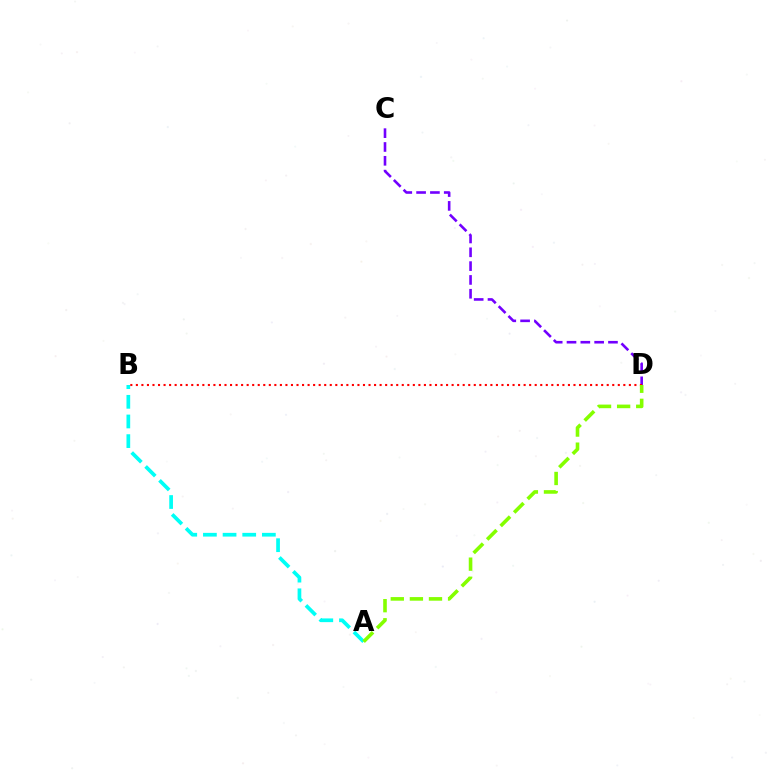{('C', 'D'): [{'color': '#7200ff', 'line_style': 'dashed', 'thickness': 1.88}], ('A', 'B'): [{'color': '#00fff6', 'line_style': 'dashed', 'thickness': 2.67}], ('B', 'D'): [{'color': '#ff0000', 'line_style': 'dotted', 'thickness': 1.51}], ('A', 'D'): [{'color': '#84ff00', 'line_style': 'dashed', 'thickness': 2.59}]}